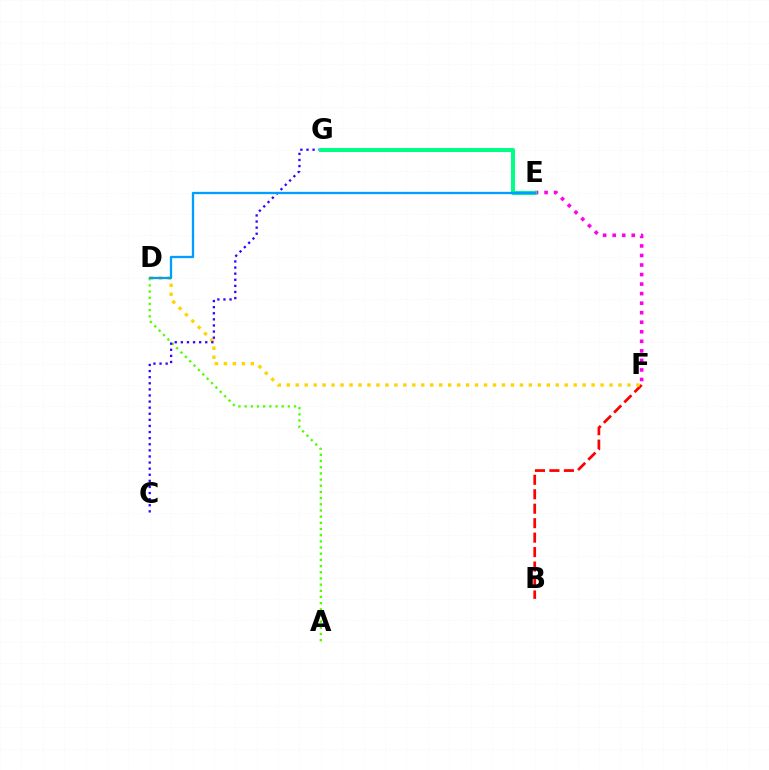{('B', 'F'): [{'color': '#ff0000', 'line_style': 'dashed', 'thickness': 1.96}], ('A', 'D'): [{'color': '#4fff00', 'line_style': 'dotted', 'thickness': 1.68}], ('D', 'F'): [{'color': '#ffd500', 'line_style': 'dotted', 'thickness': 2.44}], ('E', 'F'): [{'color': '#ff00ed', 'line_style': 'dotted', 'thickness': 2.59}], ('C', 'G'): [{'color': '#3700ff', 'line_style': 'dotted', 'thickness': 1.66}], ('E', 'G'): [{'color': '#00ff86', 'line_style': 'solid', 'thickness': 2.88}], ('D', 'E'): [{'color': '#009eff', 'line_style': 'solid', 'thickness': 1.67}]}